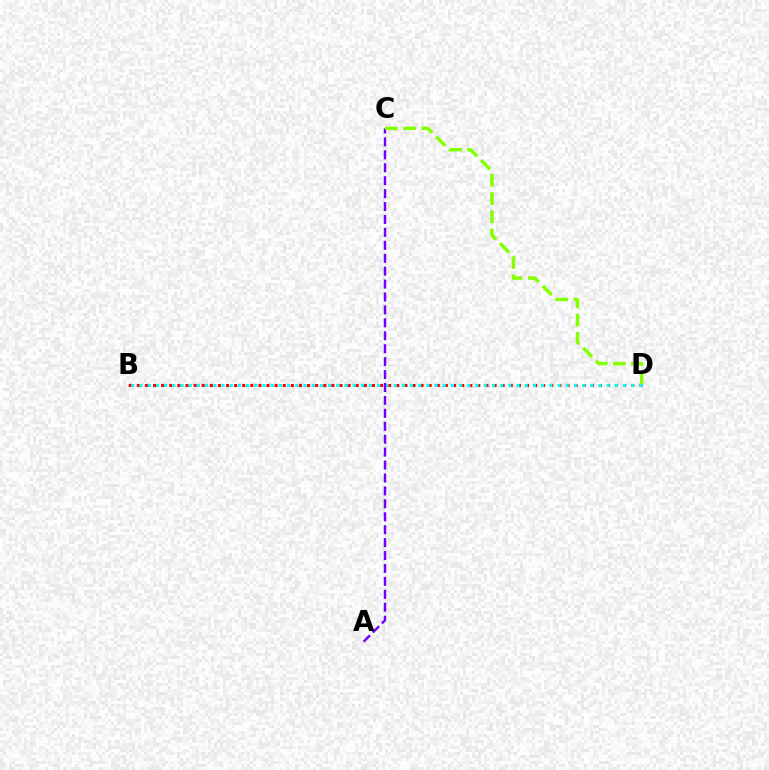{('B', 'D'): [{'color': '#ff0000', 'line_style': 'dotted', 'thickness': 2.2}, {'color': '#00fff6', 'line_style': 'dotted', 'thickness': 2.23}], ('A', 'C'): [{'color': '#7200ff', 'line_style': 'dashed', 'thickness': 1.76}], ('C', 'D'): [{'color': '#84ff00', 'line_style': 'dashed', 'thickness': 2.47}]}